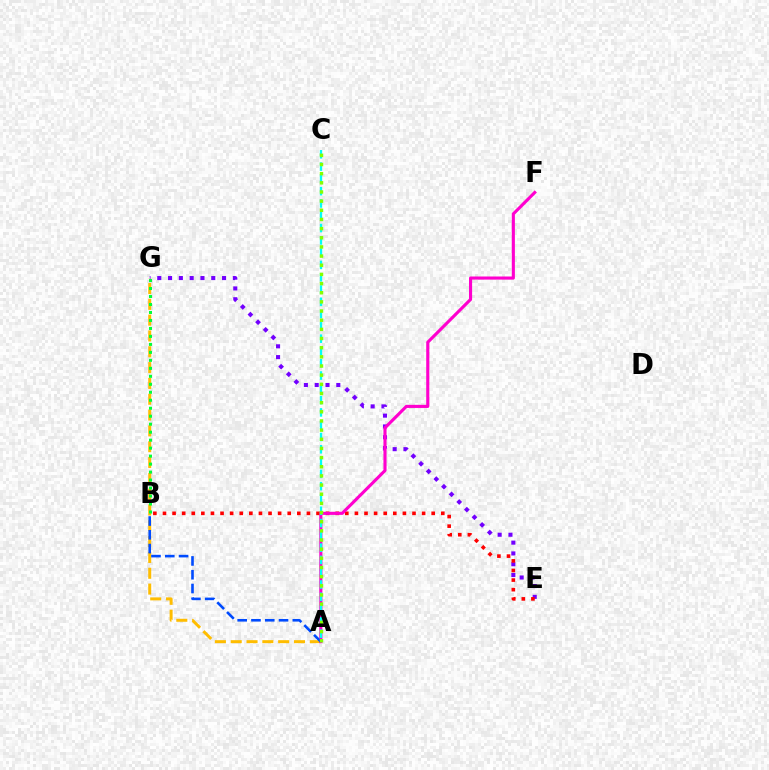{('E', 'G'): [{'color': '#7200ff', 'line_style': 'dotted', 'thickness': 2.93}], ('A', 'G'): [{'color': '#ffbd00', 'line_style': 'dashed', 'thickness': 2.15}], ('B', 'E'): [{'color': '#ff0000', 'line_style': 'dotted', 'thickness': 2.61}], ('A', 'F'): [{'color': '#ff00cf', 'line_style': 'solid', 'thickness': 2.24}], ('A', 'C'): [{'color': '#00fff6', 'line_style': 'dashed', 'thickness': 1.67}, {'color': '#84ff00', 'line_style': 'dotted', 'thickness': 2.49}], ('A', 'B'): [{'color': '#004bff', 'line_style': 'dashed', 'thickness': 1.87}], ('B', 'G'): [{'color': '#00ff39', 'line_style': 'dotted', 'thickness': 2.17}]}